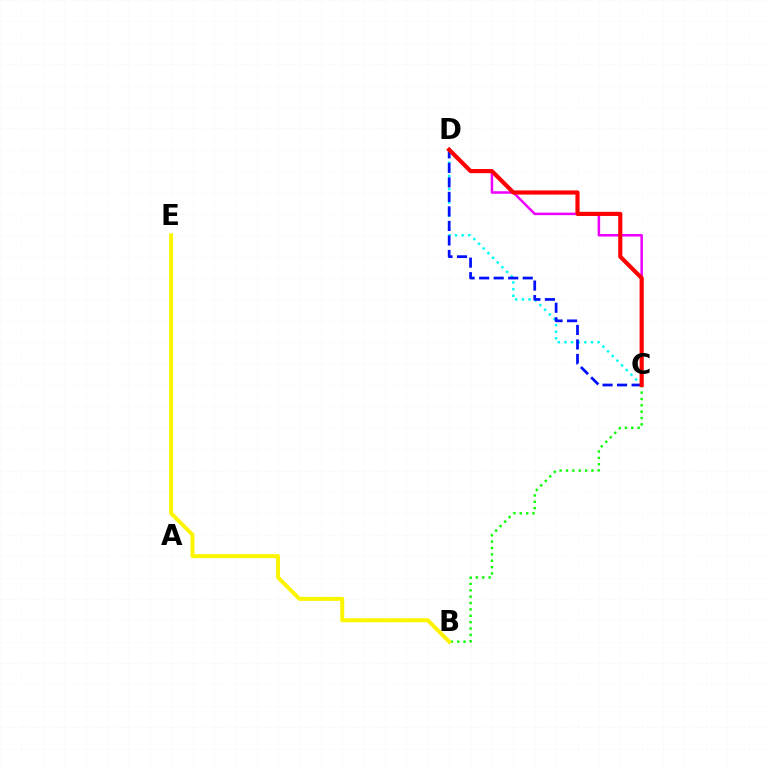{('C', 'D'): [{'color': '#00fff6', 'line_style': 'dotted', 'thickness': 1.8}, {'color': '#ee00ff', 'line_style': 'solid', 'thickness': 1.81}, {'color': '#0010ff', 'line_style': 'dashed', 'thickness': 1.97}, {'color': '#ff0000', 'line_style': 'solid', 'thickness': 3.0}], ('B', 'C'): [{'color': '#08ff00', 'line_style': 'dotted', 'thickness': 1.73}], ('B', 'E'): [{'color': '#fcf500', 'line_style': 'solid', 'thickness': 2.85}]}